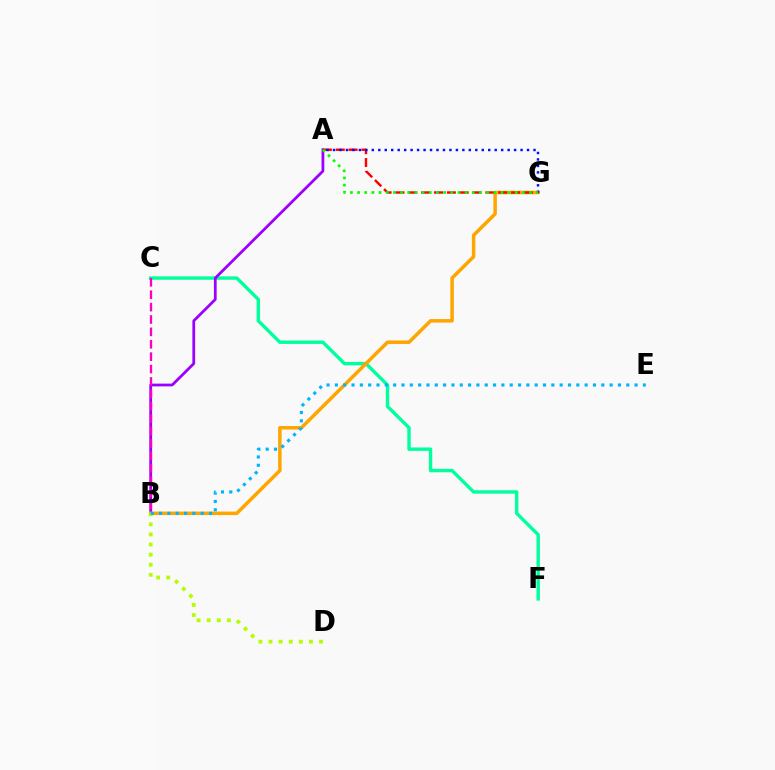{('C', 'F'): [{'color': '#00ff9d', 'line_style': 'solid', 'thickness': 2.44}], ('A', 'B'): [{'color': '#9b00ff', 'line_style': 'solid', 'thickness': 1.99}], ('B', 'G'): [{'color': '#ffa500', 'line_style': 'solid', 'thickness': 2.53}], ('B', 'D'): [{'color': '#b3ff00', 'line_style': 'dotted', 'thickness': 2.74}], ('A', 'G'): [{'color': '#ff0000', 'line_style': 'dashed', 'thickness': 1.75}, {'color': '#0010ff', 'line_style': 'dotted', 'thickness': 1.76}, {'color': '#08ff00', 'line_style': 'dotted', 'thickness': 1.95}], ('B', 'C'): [{'color': '#ff00bd', 'line_style': 'dashed', 'thickness': 1.68}], ('B', 'E'): [{'color': '#00b5ff', 'line_style': 'dotted', 'thickness': 2.26}]}